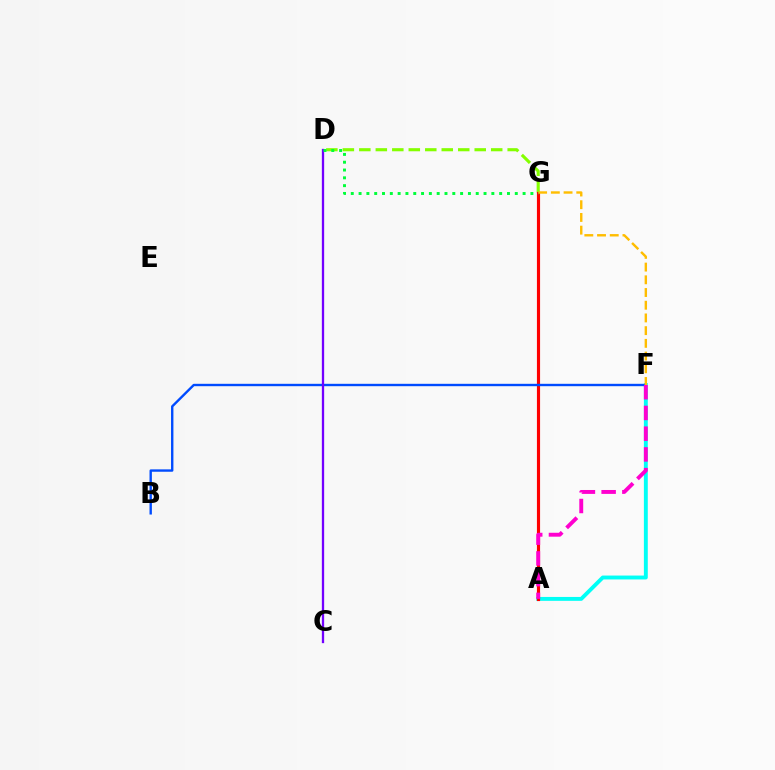{('A', 'F'): [{'color': '#00fff6', 'line_style': 'solid', 'thickness': 2.8}, {'color': '#ff00cf', 'line_style': 'dashed', 'thickness': 2.82}], ('D', 'G'): [{'color': '#84ff00', 'line_style': 'dashed', 'thickness': 2.24}, {'color': '#00ff39', 'line_style': 'dotted', 'thickness': 2.12}], ('A', 'G'): [{'color': '#ff0000', 'line_style': 'solid', 'thickness': 2.27}], ('B', 'F'): [{'color': '#004bff', 'line_style': 'solid', 'thickness': 1.72}], ('F', 'G'): [{'color': '#ffbd00', 'line_style': 'dashed', 'thickness': 1.73}], ('C', 'D'): [{'color': '#7200ff', 'line_style': 'solid', 'thickness': 1.66}]}